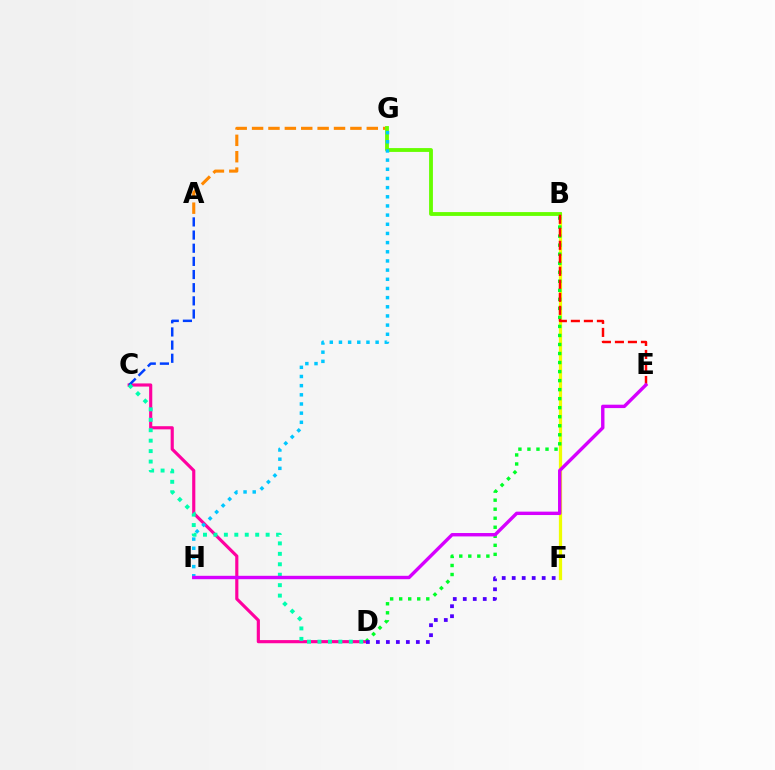{('B', 'F'): [{'color': '#eeff00', 'line_style': 'solid', 'thickness': 2.34}], ('A', 'G'): [{'color': '#ff8800', 'line_style': 'dashed', 'thickness': 2.23}], ('C', 'D'): [{'color': '#ff00a0', 'line_style': 'solid', 'thickness': 2.27}, {'color': '#00ffaf', 'line_style': 'dotted', 'thickness': 2.84}], ('B', 'G'): [{'color': '#66ff00', 'line_style': 'solid', 'thickness': 2.76}], ('B', 'D'): [{'color': '#00ff27', 'line_style': 'dotted', 'thickness': 2.45}], ('A', 'C'): [{'color': '#003fff', 'line_style': 'dashed', 'thickness': 1.79}], ('B', 'E'): [{'color': '#ff0000', 'line_style': 'dashed', 'thickness': 1.77}], ('G', 'H'): [{'color': '#00c7ff', 'line_style': 'dotted', 'thickness': 2.49}], ('D', 'F'): [{'color': '#4f00ff', 'line_style': 'dotted', 'thickness': 2.71}], ('E', 'H'): [{'color': '#d600ff', 'line_style': 'solid', 'thickness': 2.44}]}